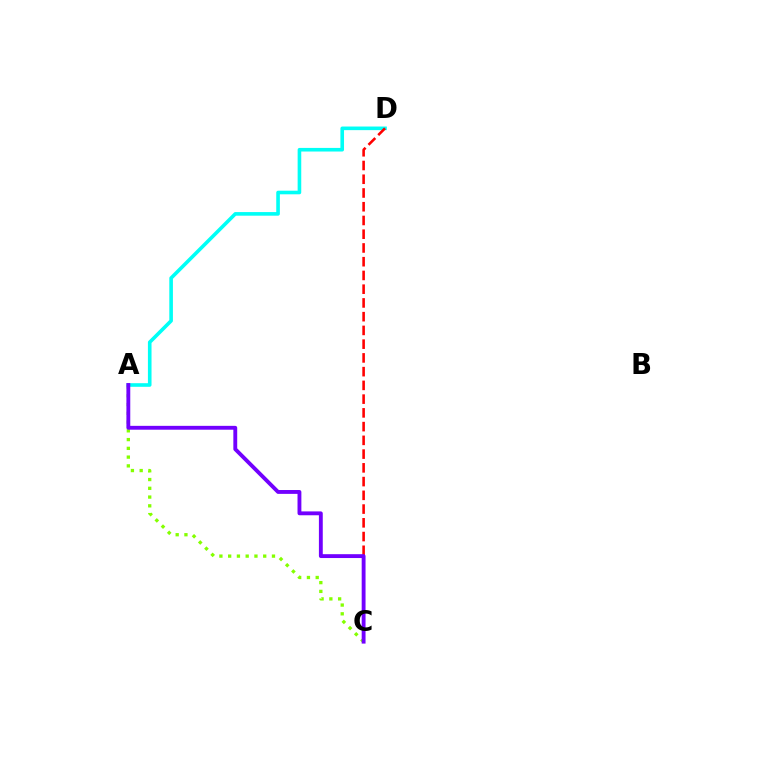{('A', 'C'): [{'color': '#84ff00', 'line_style': 'dotted', 'thickness': 2.38}, {'color': '#7200ff', 'line_style': 'solid', 'thickness': 2.78}], ('A', 'D'): [{'color': '#00fff6', 'line_style': 'solid', 'thickness': 2.6}], ('C', 'D'): [{'color': '#ff0000', 'line_style': 'dashed', 'thickness': 1.87}]}